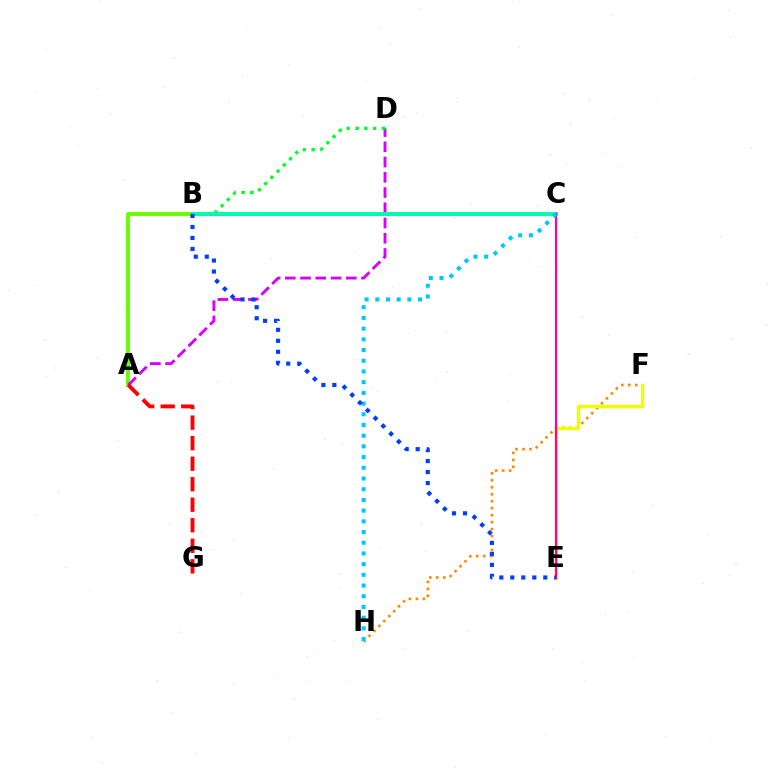{('A', 'B'): [{'color': '#66ff00', 'line_style': 'solid', 'thickness': 2.81}], ('A', 'D'): [{'color': '#d600ff', 'line_style': 'dashed', 'thickness': 2.07}], ('F', 'H'): [{'color': '#ff8800', 'line_style': 'dotted', 'thickness': 1.89}], ('A', 'G'): [{'color': '#ff0000', 'line_style': 'dashed', 'thickness': 2.79}], ('B', 'C'): [{'color': '#4f00ff', 'line_style': 'solid', 'thickness': 1.98}, {'color': '#00ffaf', 'line_style': 'solid', 'thickness': 2.83}], ('E', 'F'): [{'color': '#eeff00', 'line_style': 'solid', 'thickness': 2.49}], ('B', 'D'): [{'color': '#00ff27', 'line_style': 'dotted', 'thickness': 2.39}], ('C', 'E'): [{'color': '#ff00a0', 'line_style': 'solid', 'thickness': 1.59}], ('C', 'H'): [{'color': '#00c7ff', 'line_style': 'dotted', 'thickness': 2.91}], ('B', 'E'): [{'color': '#003fff', 'line_style': 'dotted', 'thickness': 2.99}]}